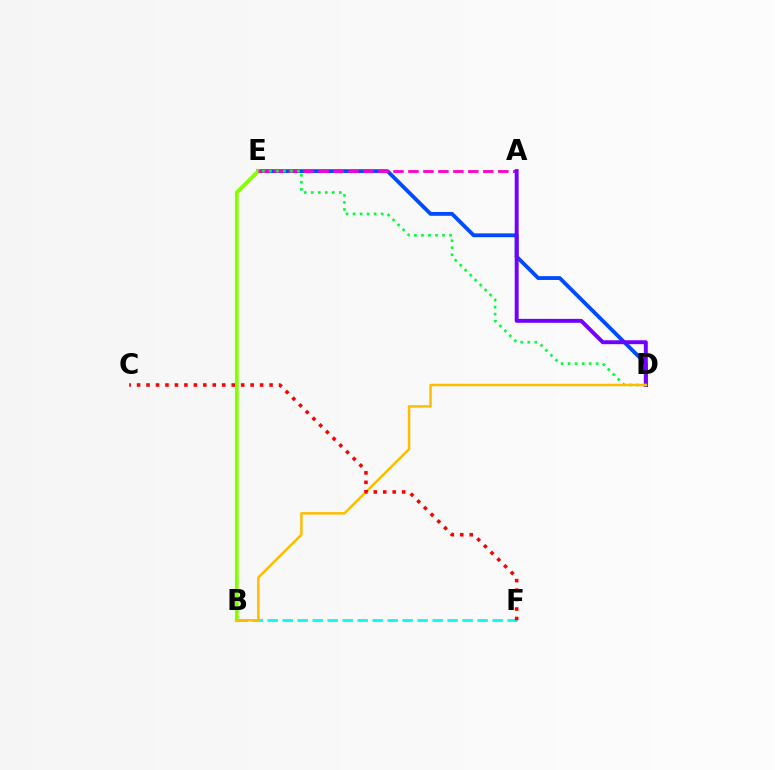{('D', 'E'): [{'color': '#004bff', 'line_style': 'solid', 'thickness': 2.75}, {'color': '#00ff39', 'line_style': 'dotted', 'thickness': 1.91}], ('B', 'F'): [{'color': '#00fff6', 'line_style': 'dashed', 'thickness': 2.04}], ('B', 'E'): [{'color': '#84ff00', 'line_style': 'solid', 'thickness': 2.69}], ('A', 'E'): [{'color': '#ff00cf', 'line_style': 'dashed', 'thickness': 2.03}], ('A', 'D'): [{'color': '#7200ff', 'line_style': 'solid', 'thickness': 2.82}], ('B', 'D'): [{'color': '#ffbd00', 'line_style': 'solid', 'thickness': 1.79}], ('C', 'F'): [{'color': '#ff0000', 'line_style': 'dotted', 'thickness': 2.57}]}